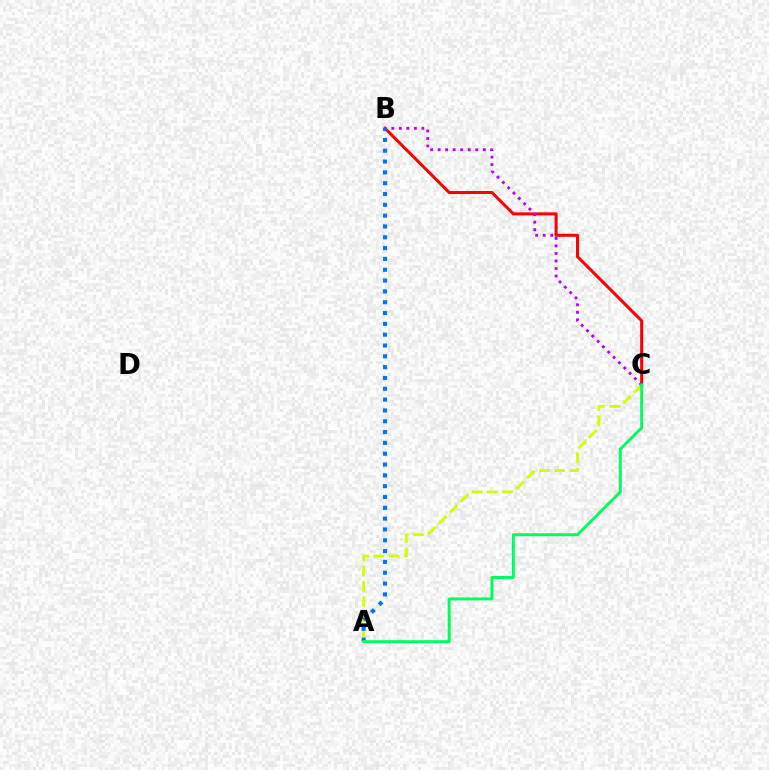{('B', 'C'): [{'color': '#ff0000', 'line_style': 'solid', 'thickness': 2.19}, {'color': '#b900ff', 'line_style': 'dotted', 'thickness': 2.04}], ('A', 'C'): [{'color': '#d1ff00', 'line_style': 'dashed', 'thickness': 2.07}, {'color': '#00ff5c', 'line_style': 'solid', 'thickness': 2.14}], ('A', 'B'): [{'color': '#0074ff', 'line_style': 'dotted', 'thickness': 2.94}]}